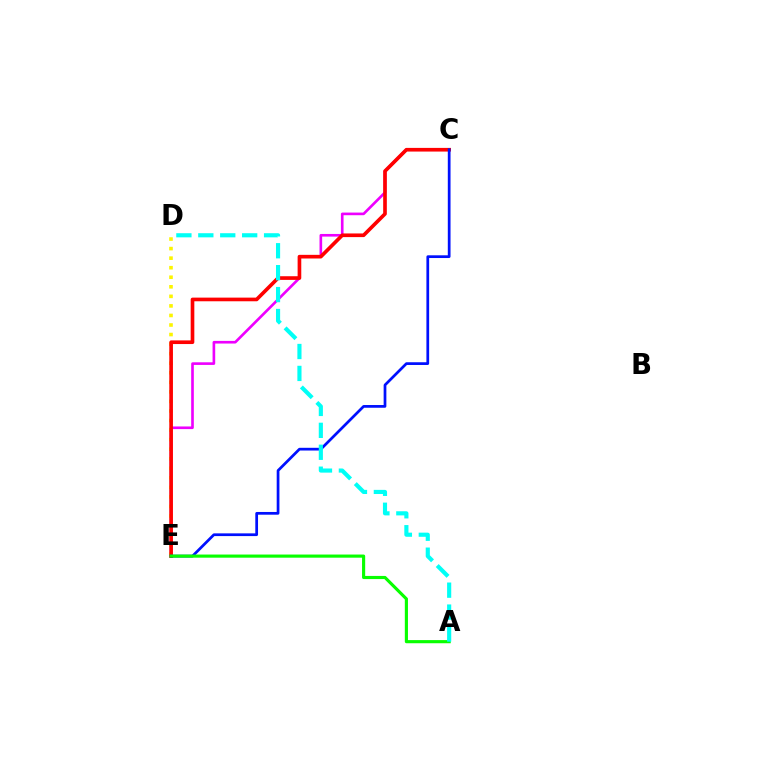{('C', 'E'): [{'color': '#ee00ff', 'line_style': 'solid', 'thickness': 1.9}, {'color': '#ff0000', 'line_style': 'solid', 'thickness': 2.63}, {'color': '#0010ff', 'line_style': 'solid', 'thickness': 1.97}], ('D', 'E'): [{'color': '#fcf500', 'line_style': 'dotted', 'thickness': 2.59}], ('A', 'E'): [{'color': '#08ff00', 'line_style': 'solid', 'thickness': 2.26}], ('A', 'D'): [{'color': '#00fff6', 'line_style': 'dashed', 'thickness': 2.98}]}